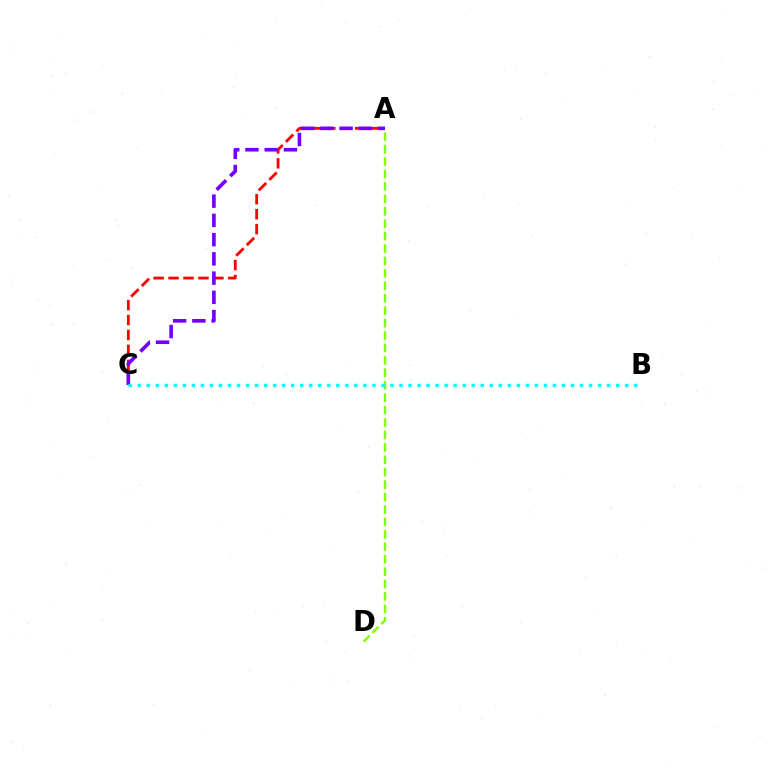{('A', 'D'): [{'color': '#84ff00', 'line_style': 'dashed', 'thickness': 1.69}], ('A', 'C'): [{'color': '#ff0000', 'line_style': 'dashed', 'thickness': 2.03}, {'color': '#7200ff', 'line_style': 'dashed', 'thickness': 2.61}], ('B', 'C'): [{'color': '#00fff6', 'line_style': 'dotted', 'thickness': 2.45}]}